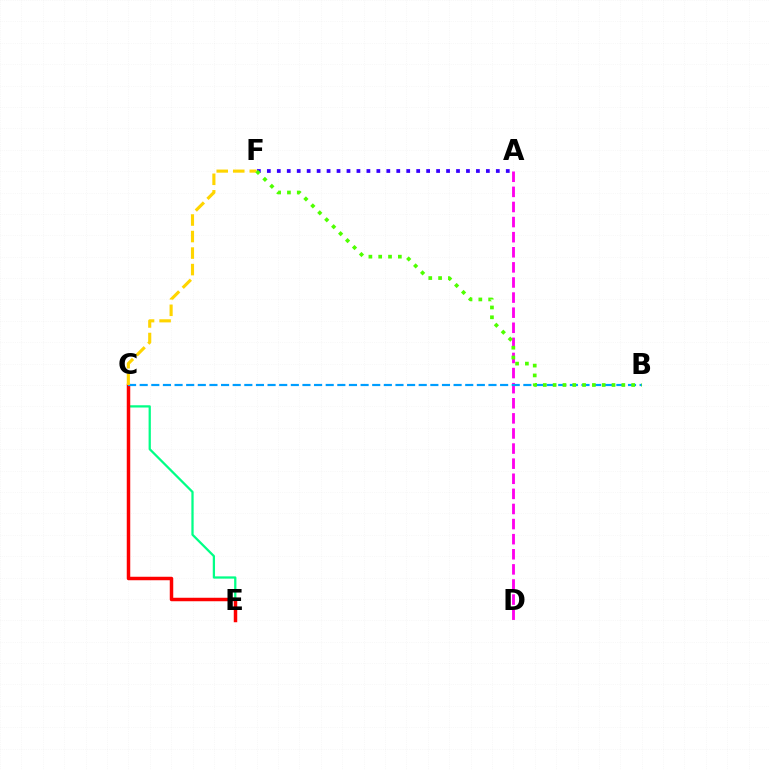{('C', 'E'): [{'color': '#00ff86', 'line_style': 'solid', 'thickness': 1.63}, {'color': '#ff0000', 'line_style': 'solid', 'thickness': 2.51}], ('A', 'F'): [{'color': '#3700ff', 'line_style': 'dotted', 'thickness': 2.71}], ('A', 'D'): [{'color': '#ff00ed', 'line_style': 'dashed', 'thickness': 2.05}], ('B', 'C'): [{'color': '#009eff', 'line_style': 'dashed', 'thickness': 1.58}], ('C', 'F'): [{'color': '#ffd500', 'line_style': 'dashed', 'thickness': 2.25}], ('B', 'F'): [{'color': '#4fff00', 'line_style': 'dotted', 'thickness': 2.67}]}